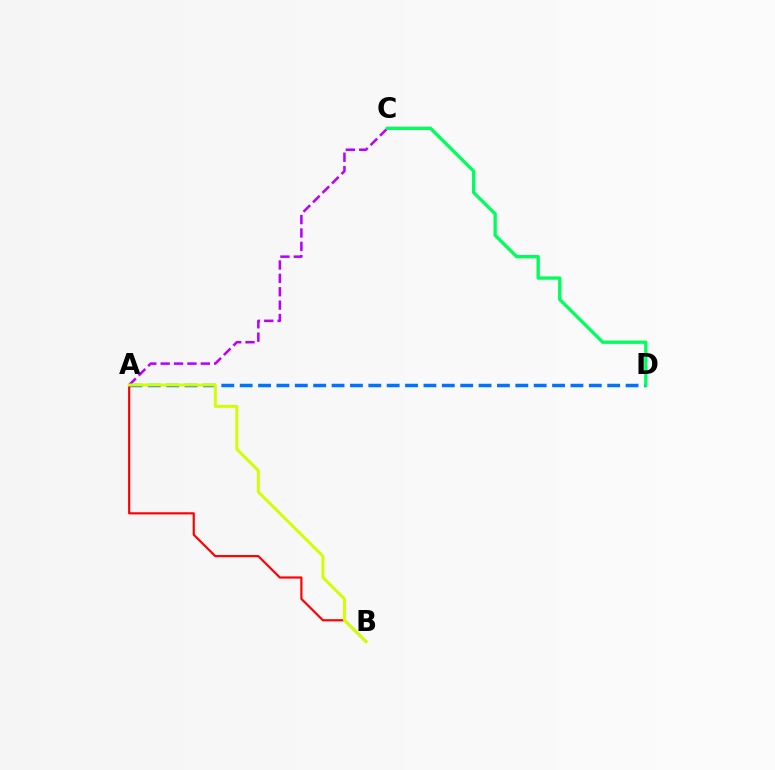{('A', 'C'): [{'color': '#b900ff', 'line_style': 'dashed', 'thickness': 1.82}], ('A', 'D'): [{'color': '#0074ff', 'line_style': 'dashed', 'thickness': 2.5}], ('A', 'B'): [{'color': '#ff0000', 'line_style': 'solid', 'thickness': 1.56}, {'color': '#d1ff00', 'line_style': 'solid', 'thickness': 2.11}], ('C', 'D'): [{'color': '#00ff5c', 'line_style': 'solid', 'thickness': 2.39}]}